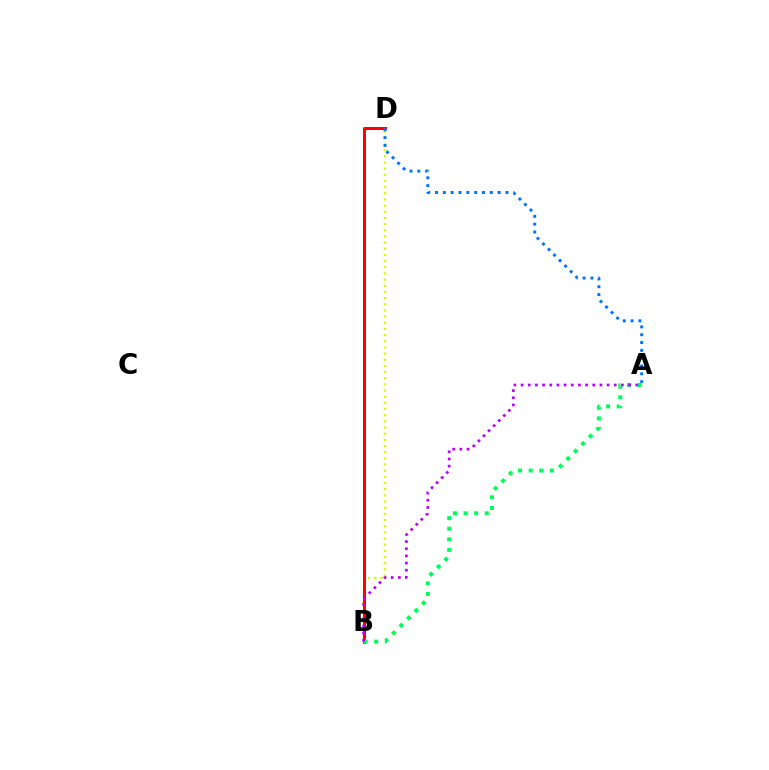{('B', 'D'): [{'color': '#d1ff00', 'line_style': 'dotted', 'thickness': 1.68}, {'color': '#ff0000', 'line_style': 'solid', 'thickness': 2.18}], ('A', 'D'): [{'color': '#0074ff', 'line_style': 'dotted', 'thickness': 2.13}], ('A', 'B'): [{'color': '#00ff5c', 'line_style': 'dotted', 'thickness': 2.88}, {'color': '#b900ff', 'line_style': 'dotted', 'thickness': 1.95}]}